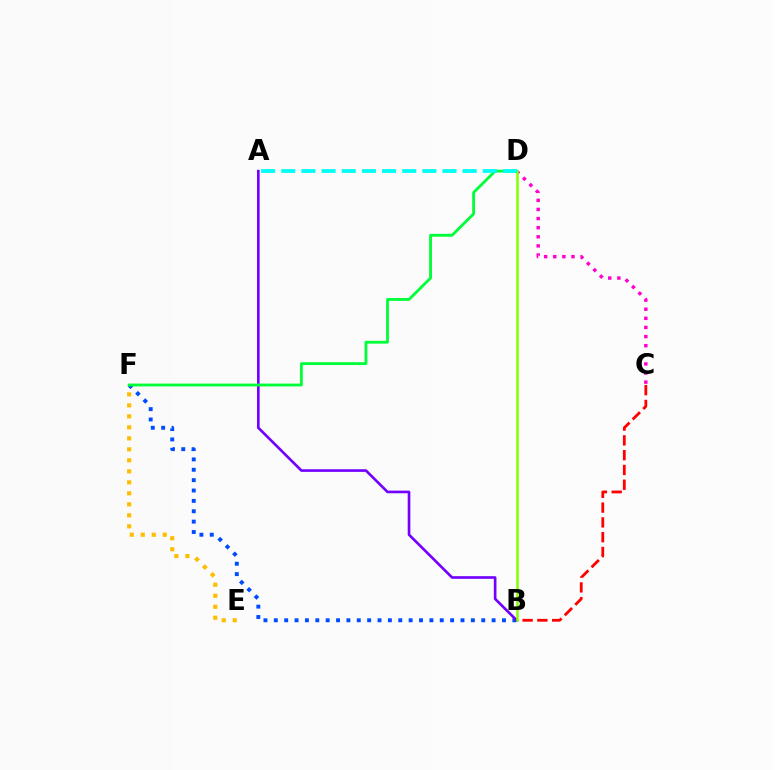{('B', 'F'): [{'color': '#004bff', 'line_style': 'dotted', 'thickness': 2.82}], ('C', 'D'): [{'color': '#ff00cf', 'line_style': 'dotted', 'thickness': 2.48}], ('E', 'F'): [{'color': '#ffbd00', 'line_style': 'dotted', 'thickness': 2.99}], ('B', 'C'): [{'color': '#ff0000', 'line_style': 'dashed', 'thickness': 2.01}], ('A', 'B'): [{'color': '#7200ff', 'line_style': 'solid', 'thickness': 1.9}], ('D', 'F'): [{'color': '#00ff39', 'line_style': 'solid', 'thickness': 2.03}], ('B', 'D'): [{'color': '#84ff00', 'line_style': 'solid', 'thickness': 1.8}], ('A', 'D'): [{'color': '#00fff6', 'line_style': 'dashed', 'thickness': 2.74}]}